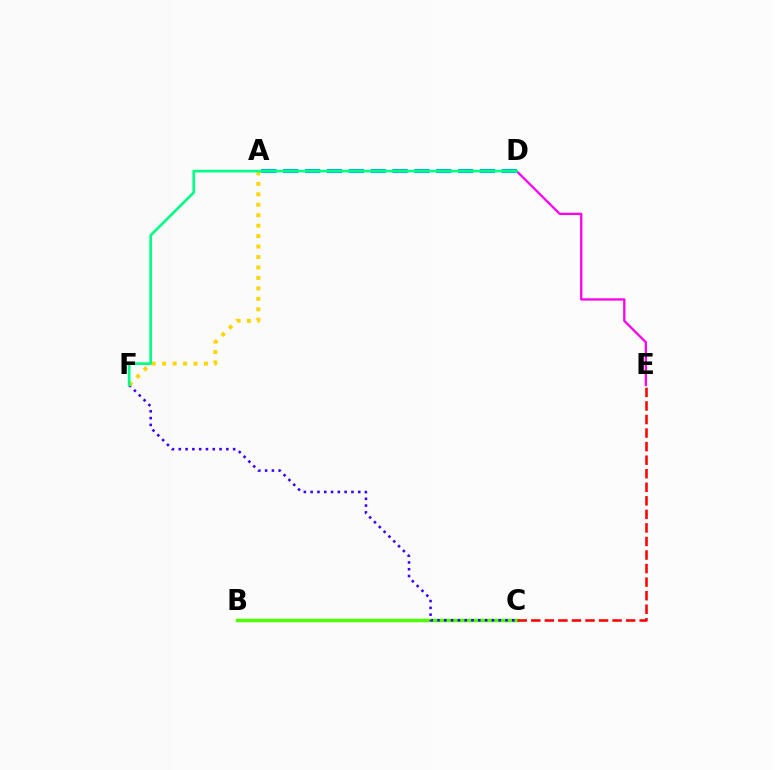{('D', 'E'): [{'color': '#ff00ed', 'line_style': 'solid', 'thickness': 1.66}], ('B', 'C'): [{'color': '#4fff00', 'line_style': 'solid', 'thickness': 2.51}], ('A', 'D'): [{'color': '#009eff', 'line_style': 'dashed', 'thickness': 2.97}], ('C', 'F'): [{'color': '#3700ff', 'line_style': 'dotted', 'thickness': 1.85}], ('A', 'F'): [{'color': '#ffd500', 'line_style': 'dotted', 'thickness': 2.84}], ('C', 'E'): [{'color': '#ff0000', 'line_style': 'dashed', 'thickness': 1.84}], ('D', 'F'): [{'color': '#00ff86', 'line_style': 'solid', 'thickness': 1.92}]}